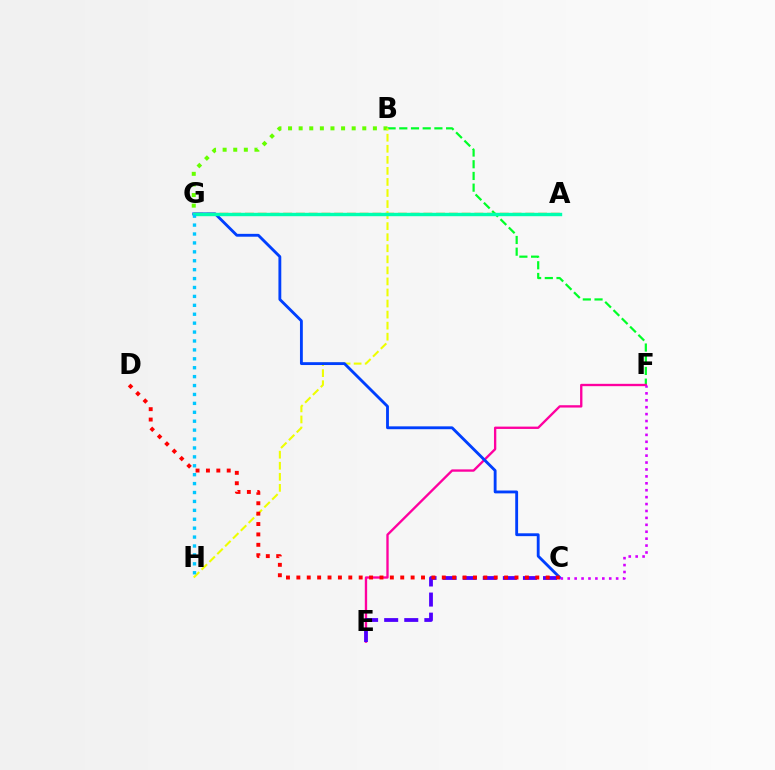{('A', 'G'): [{'color': '#ff8800', 'line_style': 'dashed', 'thickness': 1.73}, {'color': '#00ffaf', 'line_style': 'solid', 'thickness': 2.44}], ('B', 'G'): [{'color': '#66ff00', 'line_style': 'dotted', 'thickness': 2.88}], ('B', 'F'): [{'color': '#00ff27', 'line_style': 'dashed', 'thickness': 1.59}], ('B', 'H'): [{'color': '#eeff00', 'line_style': 'dashed', 'thickness': 1.5}], ('E', 'F'): [{'color': '#ff00a0', 'line_style': 'solid', 'thickness': 1.69}], ('C', 'G'): [{'color': '#003fff', 'line_style': 'solid', 'thickness': 2.05}], ('C', 'F'): [{'color': '#d600ff', 'line_style': 'dotted', 'thickness': 1.88}], ('G', 'H'): [{'color': '#00c7ff', 'line_style': 'dotted', 'thickness': 2.42}], ('C', 'E'): [{'color': '#4f00ff', 'line_style': 'dashed', 'thickness': 2.73}], ('C', 'D'): [{'color': '#ff0000', 'line_style': 'dotted', 'thickness': 2.82}]}